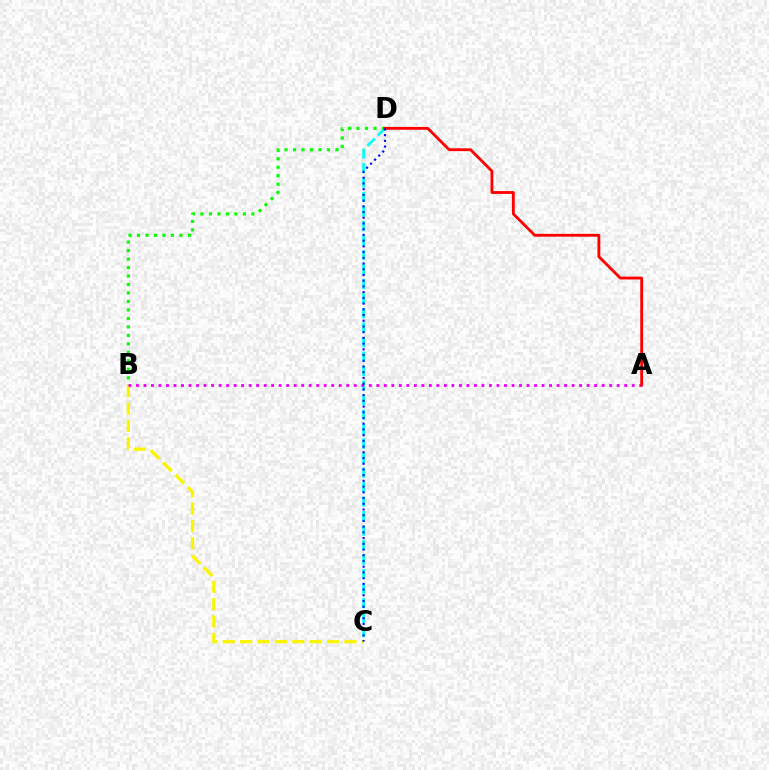{('C', 'D'): [{'color': '#00fff6', 'line_style': 'dashed', 'thickness': 1.97}, {'color': '#0010ff', 'line_style': 'dotted', 'thickness': 1.55}], ('B', 'C'): [{'color': '#fcf500', 'line_style': 'dashed', 'thickness': 2.36}], ('B', 'D'): [{'color': '#08ff00', 'line_style': 'dotted', 'thickness': 2.3}], ('A', 'B'): [{'color': '#ee00ff', 'line_style': 'dotted', 'thickness': 2.04}], ('A', 'D'): [{'color': '#ff0000', 'line_style': 'solid', 'thickness': 2.04}]}